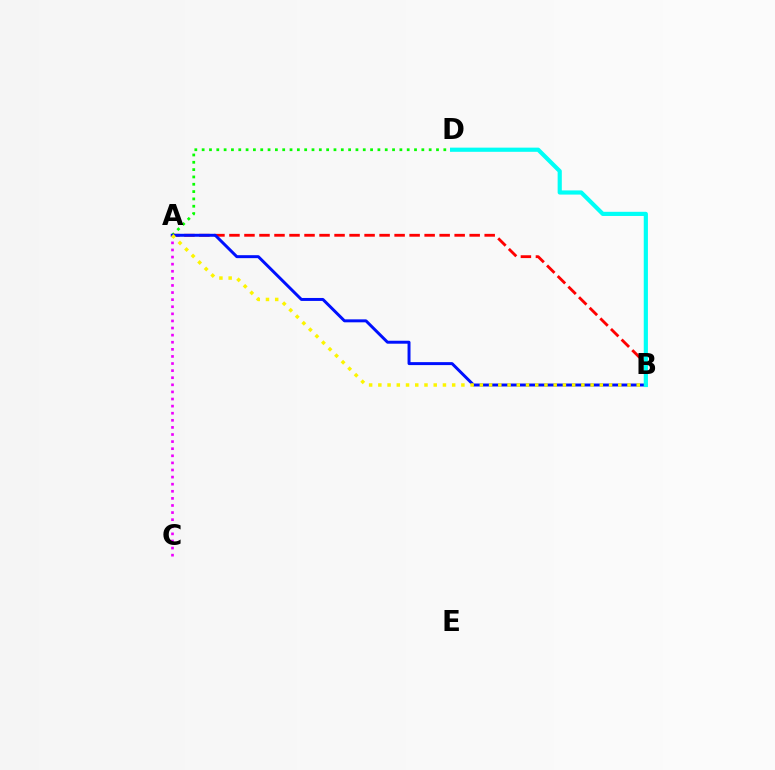{('A', 'D'): [{'color': '#08ff00', 'line_style': 'dotted', 'thickness': 1.99}], ('A', 'C'): [{'color': '#ee00ff', 'line_style': 'dotted', 'thickness': 1.93}], ('A', 'B'): [{'color': '#ff0000', 'line_style': 'dashed', 'thickness': 2.04}, {'color': '#0010ff', 'line_style': 'solid', 'thickness': 2.13}, {'color': '#fcf500', 'line_style': 'dotted', 'thickness': 2.51}], ('B', 'D'): [{'color': '#00fff6', 'line_style': 'solid', 'thickness': 3.0}]}